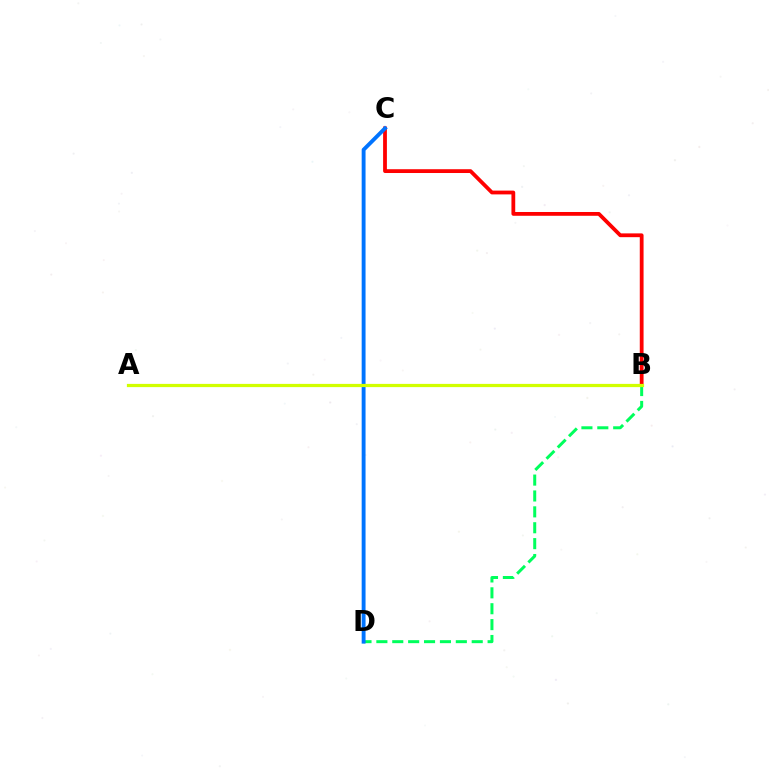{('B', 'C'): [{'color': '#ff0000', 'line_style': 'solid', 'thickness': 2.73}], ('C', 'D'): [{'color': '#b900ff', 'line_style': 'dashed', 'thickness': 1.57}, {'color': '#0074ff', 'line_style': 'solid', 'thickness': 2.79}], ('B', 'D'): [{'color': '#00ff5c', 'line_style': 'dashed', 'thickness': 2.16}], ('A', 'B'): [{'color': '#d1ff00', 'line_style': 'solid', 'thickness': 2.33}]}